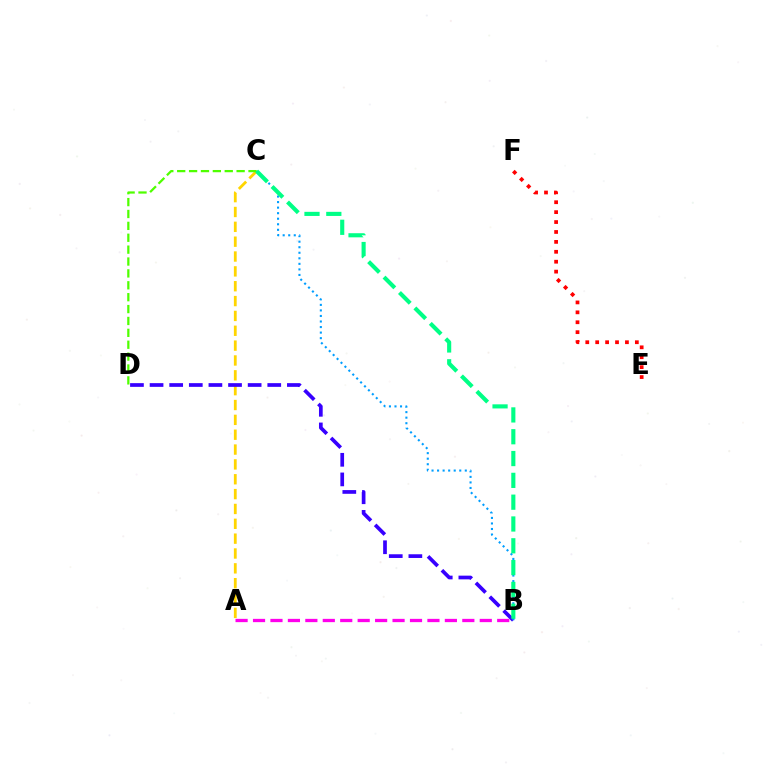{('A', 'B'): [{'color': '#ff00ed', 'line_style': 'dashed', 'thickness': 2.37}], ('A', 'C'): [{'color': '#ffd500', 'line_style': 'dashed', 'thickness': 2.02}], ('B', 'D'): [{'color': '#3700ff', 'line_style': 'dashed', 'thickness': 2.66}], ('C', 'D'): [{'color': '#4fff00', 'line_style': 'dashed', 'thickness': 1.61}], ('B', 'C'): [{'color': '#009eff', 'line_style': 'dotted', 'thickness': 1.51}, {'color': '#00ff86', 'line_style': 'dashed', 'thickness': 2.96}], ('E', 'F'): [{'color': '#ff0000', 'line_style': 'dotted', 'thickness': 2.69}]}